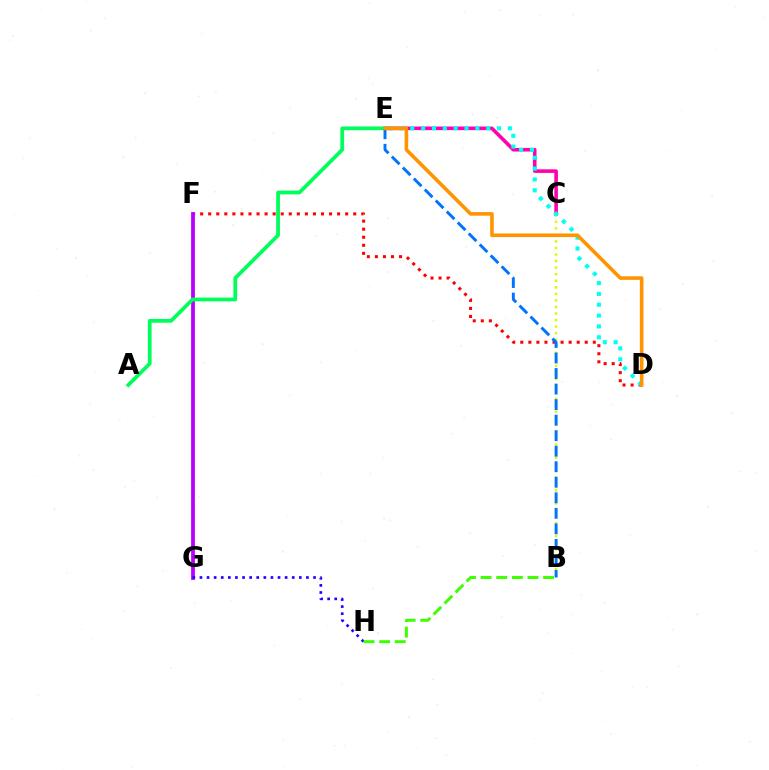{('D', 'F'): [{'color': '#ff0000', 'line_style': 'dotted', 'thickness': 2.19}], ('C', 'E'): [{'color': '#ff00ac', 'line_style': 'solid', 'thickness': 2.58}], ('B', 'C'): [{'color': '#d1ff00', 'line_style': 'dotted', 'thickness': 1.78}], ('F', 'G'): [{'color': '#b900ff', 'line_style': 'solid', 'thickness': 2.71}], ('A', 'E'): [{'color': '#00ff5c', 'line_style': 'solid', 'thickness': 2.7}], ('G', 'H'): [{'color': '#2500ff', 'line_style': 'dotted', 'thickness': 1.93}], ('D', 'E'): [{'color': '#00fff6', 'line_style': 'dotted', 'thickness': 2.95}, {'color': '#ff9400', 'line_style': 'solid', 'thickness': 2.59}], ('B', 'E'): [{'color': '#0074ff', 'line_style': 'dashed', 'thickness': 2.11}], ('B', 'H'): [{'color': '#3dff00', 'line_style': 'dashed', 'thickness': 2.12}]}